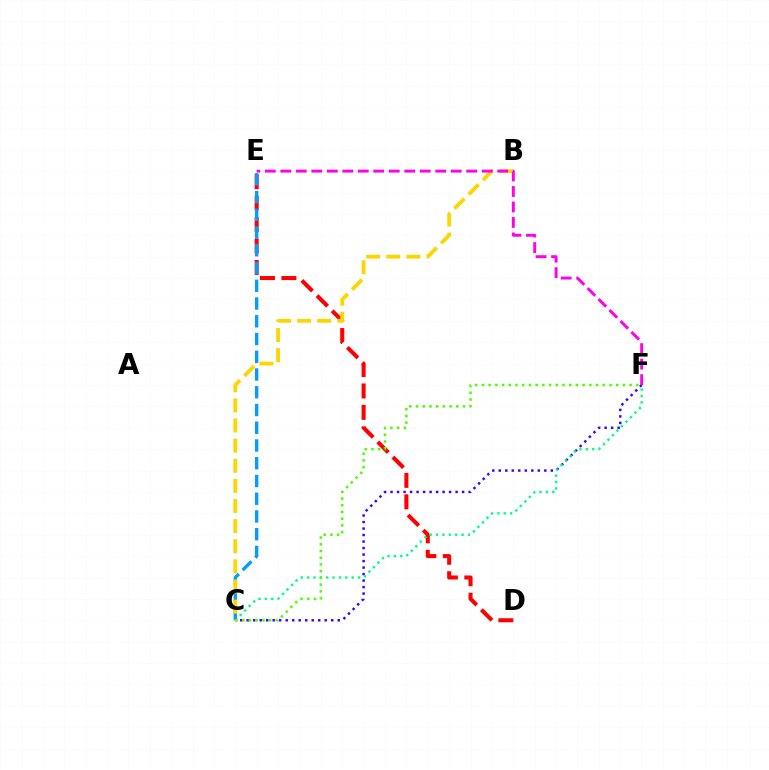{('C', 'F'): [{'color': '#3700ff', 'line_style': 'dotted', 'thickness': 1.77}, {'color': '#00ff86', 'line_style': 'dotted', 'thickness': 1.73}, {'color': '#4fff00', 'line_style': 'dotted', 'thickness': 1.82}], ('D', 'E'): [{'color': '#ff0000', 'line_style': 'dashed', 'thickness': 2.91}], ('C', 'E'): [{'color': '#009eff', 'line_style': 'dashed', 'thickness': 2.41}], ('B', 'C'): [{'color': '#ffd500', 'line_style': 'dashed', 'thickness': 2.73}], ('E', 'F'): [{'color': '#ff00ed', 'line_style': 'dashed', 'thickness': 2.1}]}